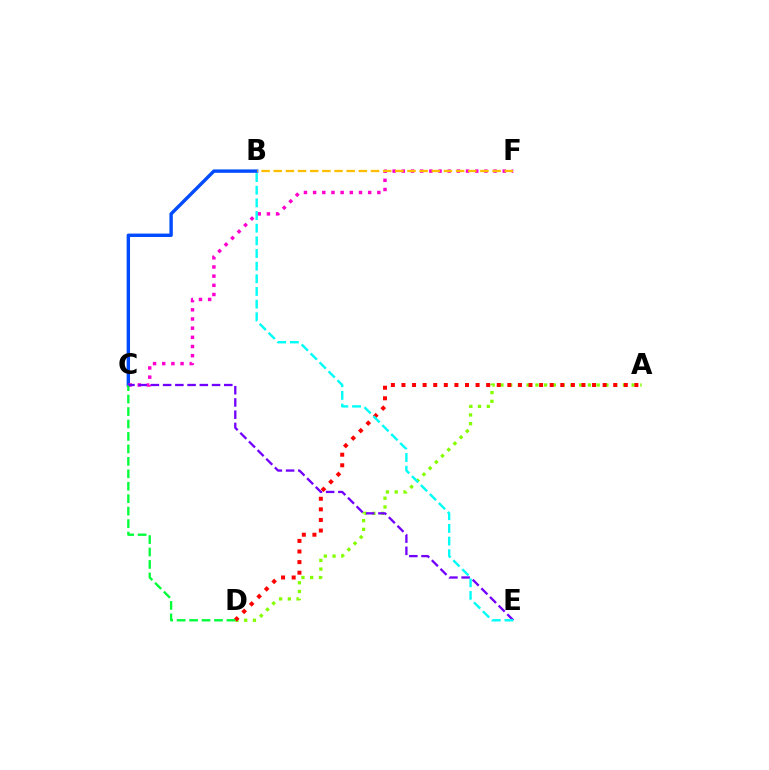{('B', 'C'): [{'color': '#004bff', 'line_style': 'solid', 'thickness': 2.44}], ('A', 'D'): [{'color': '#84ff00', 'line_style': 'dotted', 'thickness': 2.38}, {'color': '#ff0000', 'line_style': 'dotted', 'thickness': 2.88}], ('C', 'F'): [{'color': '#ff00cf', 'line_style': 'dotted', 'thickness': 2.49}], ('B', 'F'): [{'color': '#ffbd00', 'line_style': 'dashed', 'thickness': 1.65}], ('C', 'D'): [{'color': '#00ff39', 'line_style': 'dashed', 'thickness': 1.69}], ('C', 'E'): [{'color': '#7200ff', 'line_style': 'dashed', 'thickness': 1.66}], ('B', 'E'): [{'color': '#00fff6', 'line_style': 'dashed', 'thickness': 1.72}]}